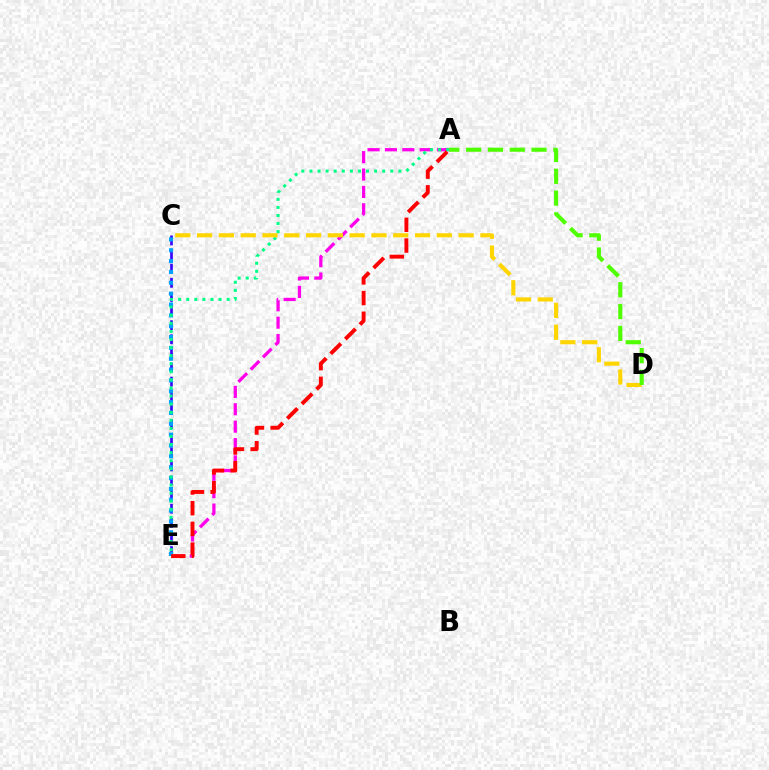{('C', 'E'): [{'color': '#3700ff', 'line_style': 'dashed', 'thickness': 1.92}, {'color': '#009eff', 'line_style': 'dotted', 'thickness': 2.95}], ('A', 'E'): [{'color': '#ff00ed', 'line_style': 'dashed', 'thickness': 2.36}, {'color': '#00ff86', 'line_style': 'dotted', 'thickness': 2.2}, {'color': '#ff0000', 'line_style': 'dashed', 'thickness': 2.81}], ('C', 'D'): [{'color': '#ffd500', 'line_style': 'dashed', 'thickness': 2.96}], ('A', 'D'): [{'color': '#4fff00', 'line_style': 'dashed', 'thickness': 2.96}]}